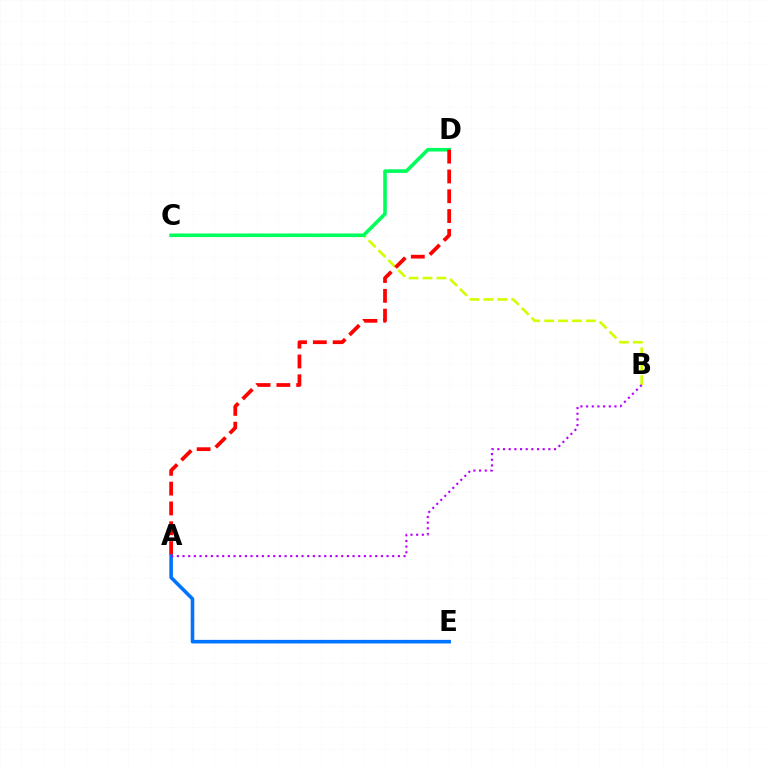{('B', 'C'): [{'color': '#d1ff00', 'line_style': 'dashed', 'thickness': 1.89}], ('C', 'D'): [{'color': '#00ff5c', 'line_style': 'solid', 'thickness': 2.59}], ('A', 'D'): [{'color': '#ff0000', 'line_style': 'dashed', 'thickness': 2.69}], ('A', 'E'): [{'color': '#0074ff', 'line_style': 'solid', 'thickness': 2.58}], ('A', 'B'): [{'color': '#b900ff', 'line_style': 'dotted', 'thickness': 1.54}]}